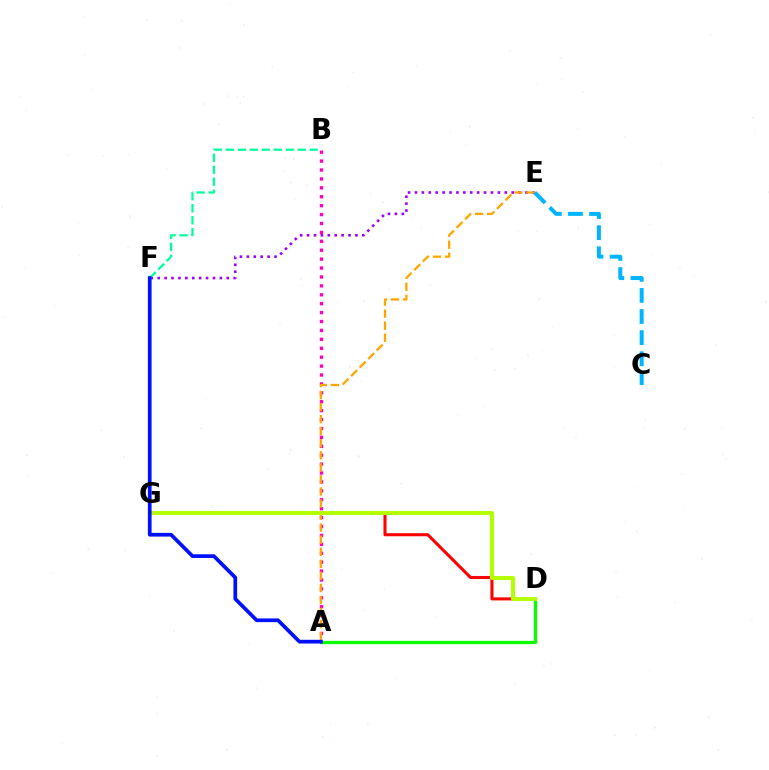{('A', 'B'): [{'color': '#ff00bd', 'line_style': 'dotted', 'thickness': 2.42}], ('D', 'G'): [{'color': '#ff0000', 'line_style': 'solid', 'thickness': 2.2}, {'color': '#b3ff00', 'line_style': 'solid', 'thickness': 2.92}], ('E', 'F'): [{'color': '#9b00ff', 'line_style': 'dotted', 'thickness': 1.88}], ('A', 'E'): [{'color': '#ffa500', 'line_style': 'dashed', 'thickness': 1.64}], ('C', 'E'): [{'color': '#00b5ff', 'line_style': 'dashed', 'thickness': 2.87}], ('B', 'F'): [{'color': '#00ff9d', 'line_style': 'dashed', 'thickness': 1.63}], ('A', 'D'): [{'color': '#08ff00', 'line_style': 'solid', 'thickness': 2.36}], ('A', 'F'): [{'color': '#0010ff', 'line_style': 'solid', 'thickness': 2.67}]}